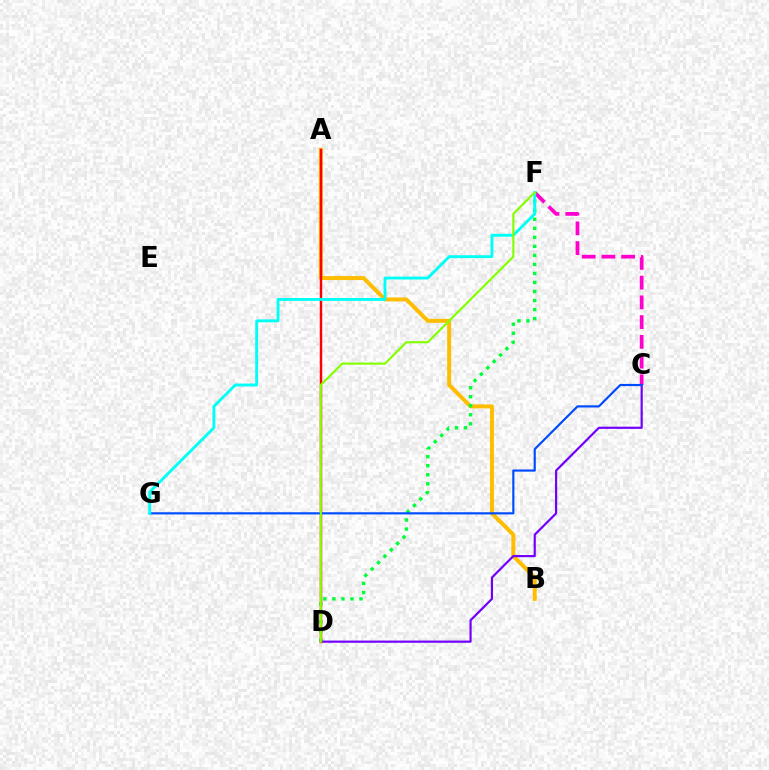{('A', 'B'): [{'color': '#ffbd00', 'line_style': 'solid', 'thickness': 2.86}], ('C', 'F'): [{'color': '#ff00cf', 'line_style': 'dashed', 'thickness': 2.68}], ('C', 'D'): [{'color': '#7200ff', 'line_style': 'solid', 'thickness': 1.58}], ('D', 'F'): [{'color': '#00ff39', 'line_style': 'dotted', 'thickness': 2.45}, {'color': '#84ff00', 'line_style': 'solid', 'thickness': 1.56}], ('A', 'D'): [{'color': '#ff0000', 'line_style': 'solid', 'thickness': 1.76}], ('C', 'G'): [{'color': '#004bff', 'line_style': 'solid', 'thickness': 1.56}], ('F', 'G'): [{'color': '#00fff6', 'line_style': 'solid', 'thickness': 2.07}]}